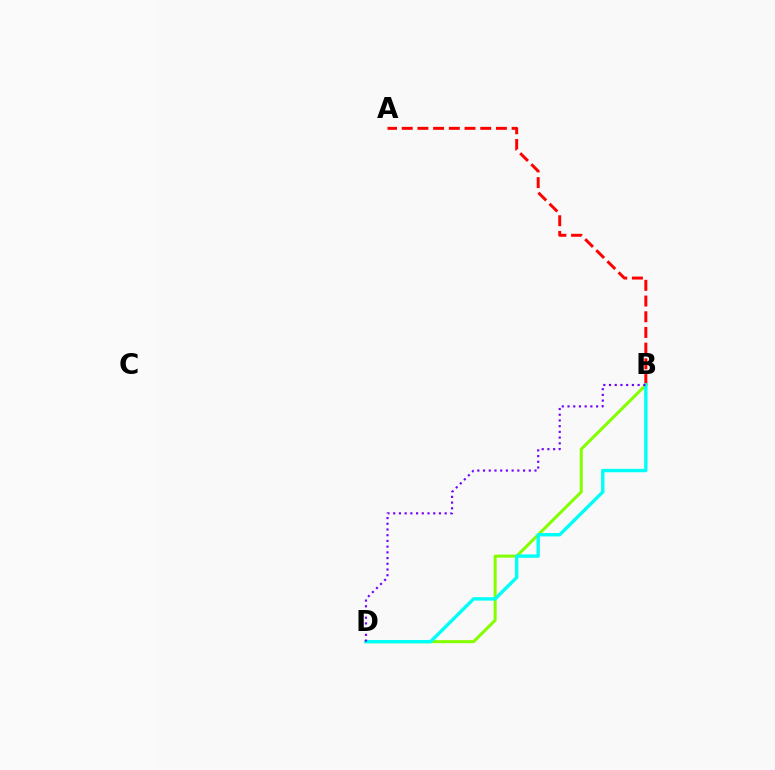{('A', 'B'): [{'color': '#ff0000', 'line_style': 'dashed', 'thickness': 2.13}], ('B', 'D'): [{'color': '#84ff00', 'line_style': 'solid', 'thickness': 2.17}, {'color': '#00fff6', 'line_style': 'solid', 'thickness': 2.44}, {'color': '#7200ff', 'line_style': 'dotted', 'thickness': 1.55}]}